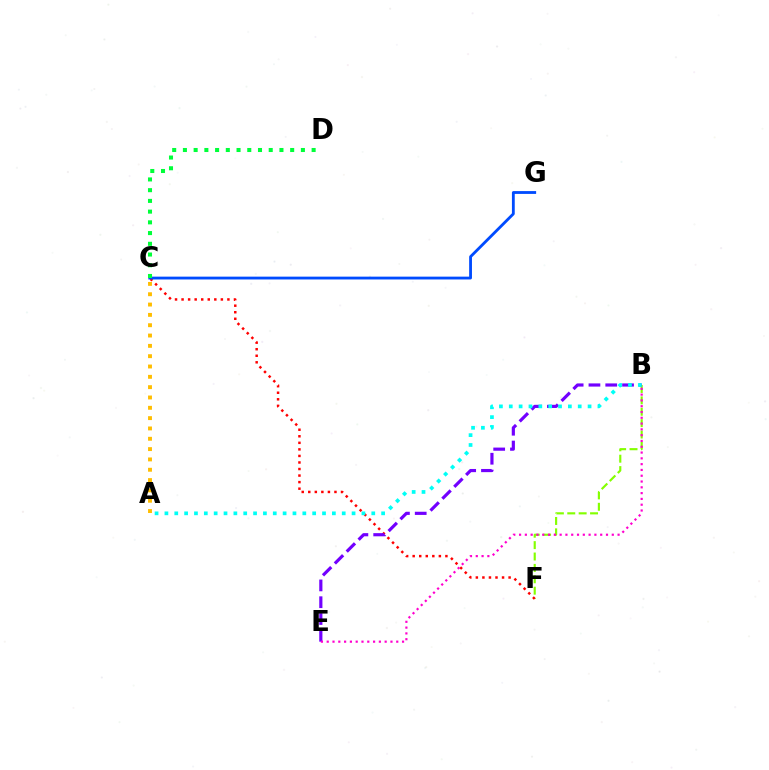{('B', 'F'): [{'color': '#84ff00', 'line_style': 'dashed', 'thickness': 1.55}], ('C', 'F'): [{'color': '#ff0000', 'line_style': 'dotted', 'thickness': 1.78}], ('B', 'E'): [{'color': '#7200ff', 'line_style': 'dashed', 'thickness': 2.28}, {'color': '#ff00cf', 'line_style': 'dotted', 'thickness': 1.57}], ('A', 'C'): [{'color': '#ffbd00', 'line_style': 'dotted', 'thickness': 2.81}], ('C', 'G'): [{'color': '#004bff', 'line_style': 'solid', 'thickness': 2.03}], ('A', 'B'): [{'color': '#00fff6', 'line_style': 'dotted', 'thickness': 2.68}], ('C', 'D'): [{'color': '#00ff39', 'line_style': 'dotted', 'thickness': 2.91}]}